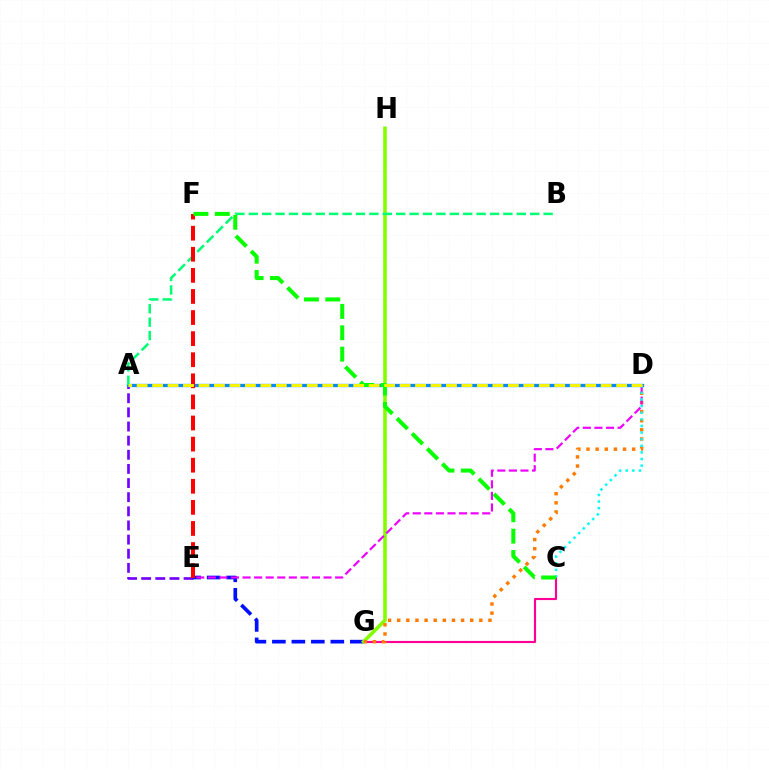{('A', 'E'): [{'color': '#7200ff', 'line_style': 'dashed', 'thickness': 1.92}], ('E', 'G'): [{'color': '#0010ff', 'line_style': 'dashed', 'thickness': 2.65}], ('A', 'D'): [{'color': '#008cff', 'line_style': 'solid', 'thickness': 2.38}, {'color': '#fcf500', 'line_style': 'dashed', 'thickness': 2.1}], ('C', 'G'): [{'color': '#ff0094', 'line_style': 'solid', 'thickness': 1.55}], ('G', 'H'): [{'color': '#84ff00', 'line_style': 'solid', 'thickness': 2.6}], ('A', 'B'): [{'color': '#00ff74', 'line_style': 'dashed', 'thickness': 1.82}], ('D', 'G'): [{'color': '#ff7c00', 'line_style': 'dotted', 'thickness': 2.48}], ('E', 'F'): [{'color': '#ff0000', 'line_style': 'dashed', 'thickness': 2.87}], ('D', 'E'): [{'color': '#ee00ff', 'line_style': 'dashed', 'thickness': 1.57}], ('C', 'D'): [{'color': '#00fff6', 'line_style': 'dotted', 'thickness': 1.8}], ('C', 'F'): [{'color': '#08ff00', 'line_style': 'dashed', 'thickness': 2.9}]}